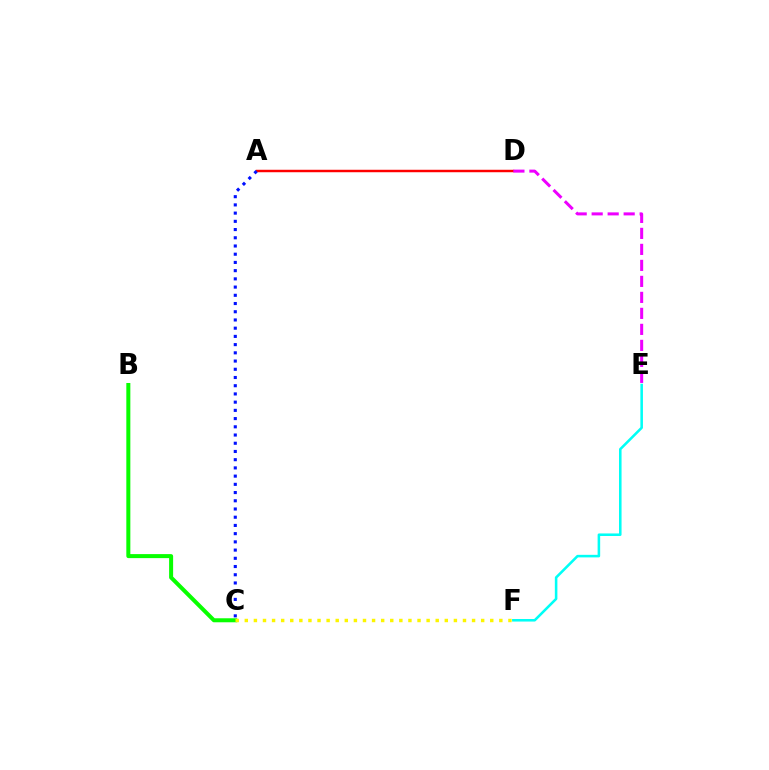{('A', 'D'): [{'color': '#ff0000', 'line_style': 'solid', 'thickness': 1.77}], ('D', 'E'): [{'color': '#ee00ff', 'line_style': 'dashed', 'thickness': 2.17}], ('B', 'C'): [{'color': '#08ff00', 'line_style': 'solid', 'thickness': 2.89}], ('E', 'F'): [{'color': '#00fff6', 'line_style': 'solid', 'thickness': 1.84}], ('C', 'F'): [{'color': '#fcf500', 'line_style': 'dotted', 'thickness': 2.47}], ('A', 'C'): [{'color': '#0010ff', 'line_style': 'dotted', 'thickness': 2.23}]}